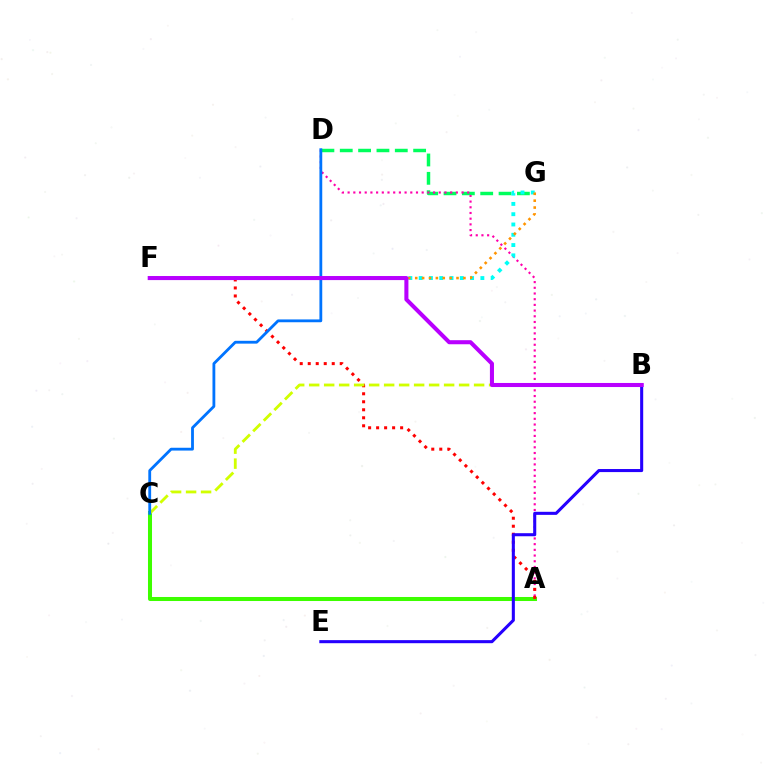{('D', 'G'): [{'color': '#00ff5c', 'line_style': 'dashed', 'thickness': 2.49}], ('A', 'C'): [{'color': '#3dff00', 'line_style': 'solid', 'thickness': 2.9}], ('A', 'D'): [{'color': '#ff00ac', 'line_style': 'dotted', 'thickness': 1.55}], ('A', 'F'): [{'color': '#ff0000', 'line_style': 'dotted', 'thickness': 2.17}], ('B', 'E'): [{'color': '#2500ff', 'line_style': 'solid', 'thickness': 2.2}], ('B', 'C'): [{'color': '#d1ff00', 'line_style': 'dashed', 'thickness': 2.04}], ('F', 'G'): [{'color': '#00fff6', 'line_style': 'dotted', 'thickness': 2.79}, {'color': '#ff9400', 'line_style': 'dotted', 'thickness': 1.87}], ('C', 'D'): [{'color': '#0074ff', 'line_style': 'solid', 'thickness': 2.03}], ('B', 'F'): [{'color': '#b900ff', 'line_style': 'solid', 'thickness': 2.92}]}